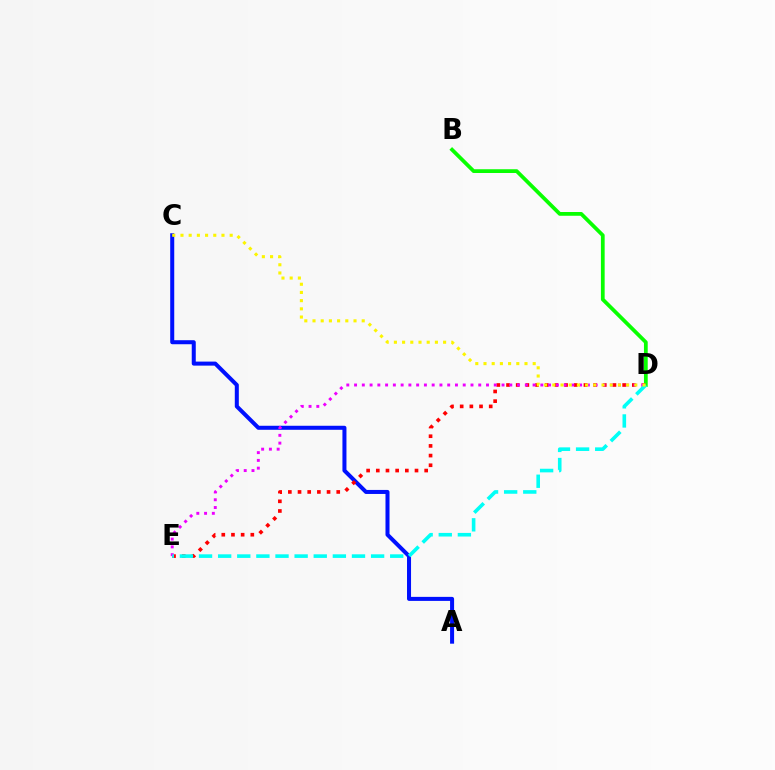{('B', 'D'): [{'color': '#08ff00', 'line_style': 'solid', 'thickness': 2.7}], ('A', 'C'): [{'color': '#0010ff', 'line_style': 'solid', 'thickness': 2.9}], ('D', 'E'): [{'color': '#ff0000', 'line_style': 'dotted', 'thickness': 2.63}, {'color': '#ee00ff', 'line_style': 'dotted', 'thickness': 2.11}, {'color': '#00fff6', 'line_style': 'dashed', 'thickness': 2.6}], ('C', 'D'): [{'color': '#fcf500', 'line_style': 'dotted', 'thickness': 2.23}]}